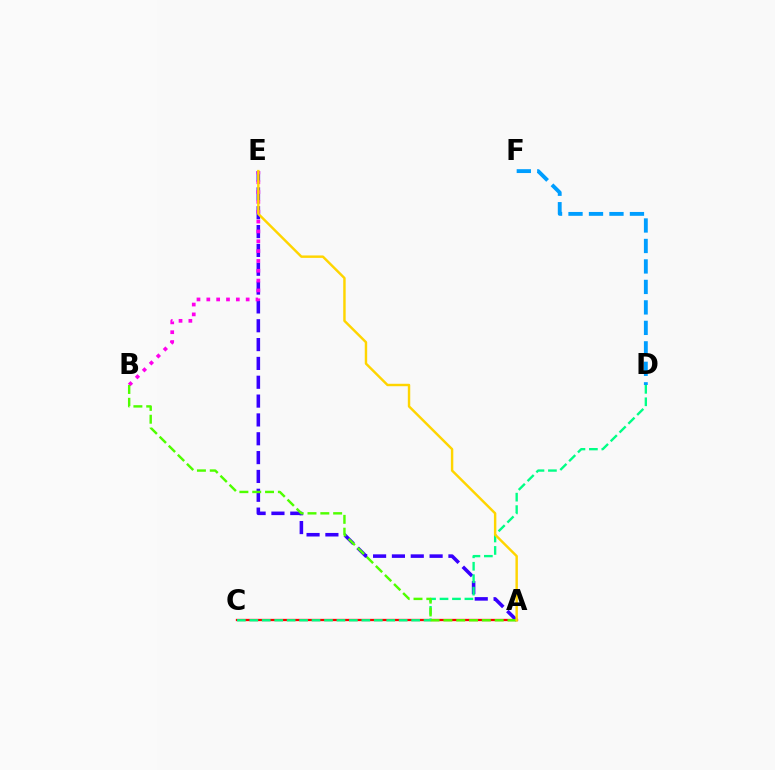{('A', 'C'): [{'color': '#ff0000', 'line_style': 'solid', 'thickness': 1.65}], ('D', 'F'): [{'color': '#009eff', 'line_style': 'dashed', 'thickness': 2.78}], ('A', 'E'): [{'color': '#3700ff', 'line_style': 'dashed', 'thickness': 2.56}, {'color': '#ffd500', 'line_style': 'solid', 'thickness': 1.76}], ('B', 'E'): [{'color': '#ff00ed', 'line_style': 'dotted', 'thickness': 2.67}], ('C', 'D'): [{'color': '#00ff86', 'line_style': 'dashed', 'thickness': 1.69}], ('A', 'B'): [{'color': '#4fff00', 'line_style': 'dashed', 'thickness': 1.74}]}